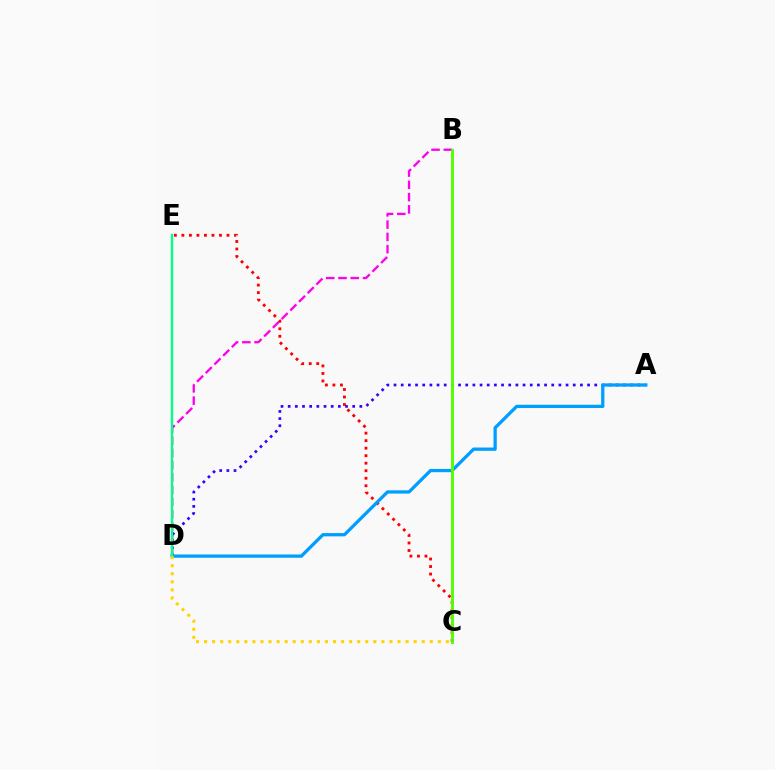{('C', 'E'): [{'color': '#ff0000', 'line_style': 'dotted', 'thickness': 2.04}], ('B', 'D'): [{'color': '#ff00ed', 'line_style': 'dashed', 'thickness': 1.67}], ('A', 'D'): [{'color': '#3700ff', 'line_style': 'dotted', 'thickness': 1.95}, {'color': '#009eff', 'line_style': 'solid', 'thickness': 2.36}], ('B', 'C'): [{'color': '#4fff00', 'line_style': 'solid', 'thickness': 2.08}], ('D', 'E'): [{'color': '#00ff86', 'line_style': 'solid', 'thickness': 1.72}], ('C', 'D'): [{'color': '#ffd500', 'line_style': 'dotted', 'thickness': 2.19}]}